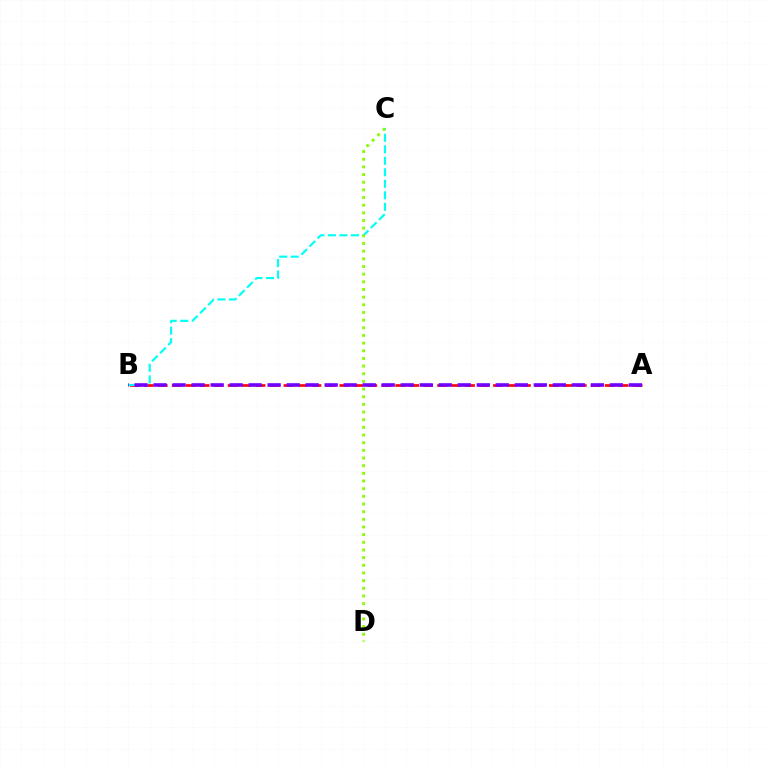{('A', 'B'): [{'color': '#ff0000', 'line_style': 'dashed', 'thickness': 1.9}, {'color': '#7200ff', 'line_style': 'dashed', 'thickness': 2.58}], ('B', 'C'): [{'color': '#00fff6', 'line_style': 'dashed', 'thickness': 1.56}], ('C', 'D'): [{'color': '#84ff00', 'line_style': 'dotted', 'thickness': 2.08}]}